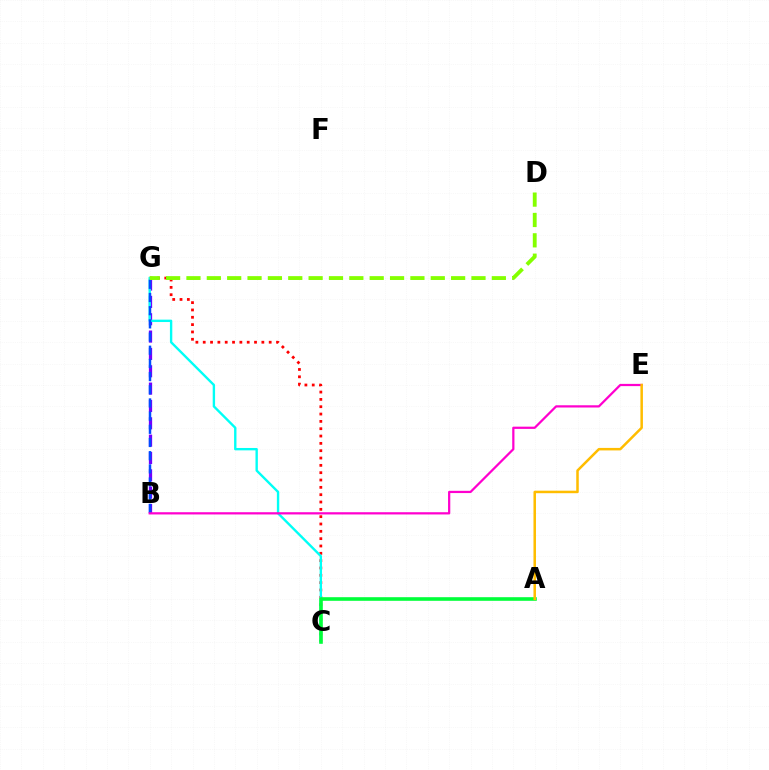{('B', 'G'): [{'color': '#7200ff', 'line_style': 'dashed', 'thickness': 2.36}, {'color': '#004bff', 'line_style': 'dashed', 'thickness': 1.79}], ('C', 'G'): [{'color': '#ff0000', 'line_style': 'dotted', 'thickness': 1.99}, {'color': '#00fff6', 'line_style': 'solid', 'thickness': 1.71}], ('A', 'C'): [{'color': '#00ff39', 'line_style': 'solid', 'thickness': 2.6}], ('D', 'G'): [{'color': '#84ff00', 'line_style': 'dashed', 'thickness': 2.77}], ('B', 'E'): [{'color': '#ff00cf', 'line_style': 'solid', 'thickness': 1.61}], ('A', 'E'): [{'color': '#ffbd00', 'line_style': 'solid', 'thickness': 1.81}]}